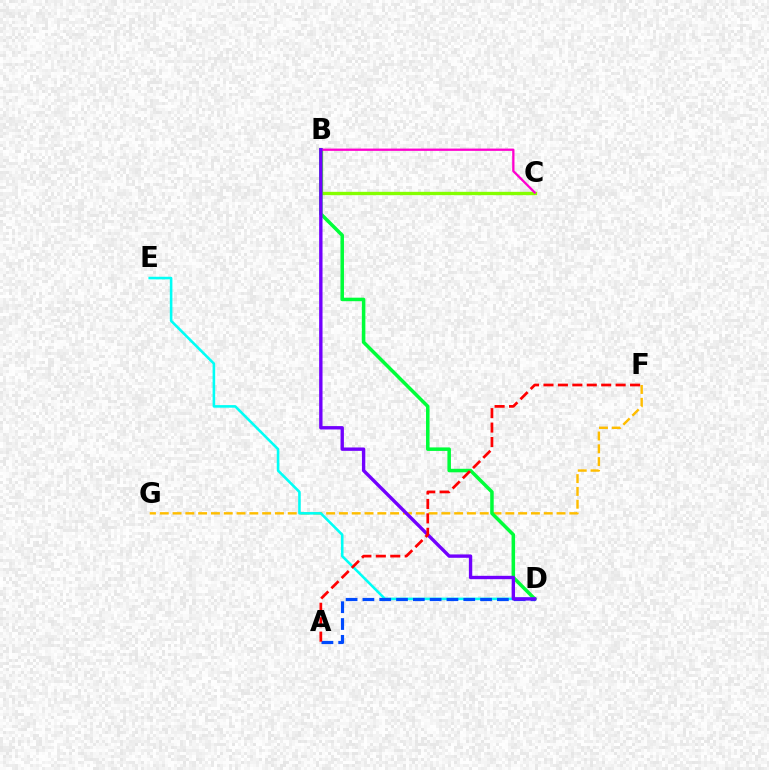{('F', 'G'): [{'color': '#ffbd00', 'line_style': 'dashed', 'thickness': 1.74}], ('B', 'C'): [{'color': '#84ff00', 'line_style': 'solid', 'thickness': 2.42}, {'color': '#ff00cf', 'line_style': 'solid', 'thickness': 1.65}], ('B', 'D'): [{'color': '#00ff39', 'line_style': 'solid', 'thickness': 2.53}, {'color': '#7200ff', 'line_style': 'solid', 'thickness': 2.42}], ('D', 'E'): [{'color': '#00fff6', 'line_style': 'solid', 'thickness': 1.86}], ('A', 'D'): [{'color': '#004bff', 'line_style': 'dashed', 'thickness': 2.28}], ('A', 'F'): [{'color': '#ff0000', 'line_style': 'dashed', 'thickness': 1.96}]}